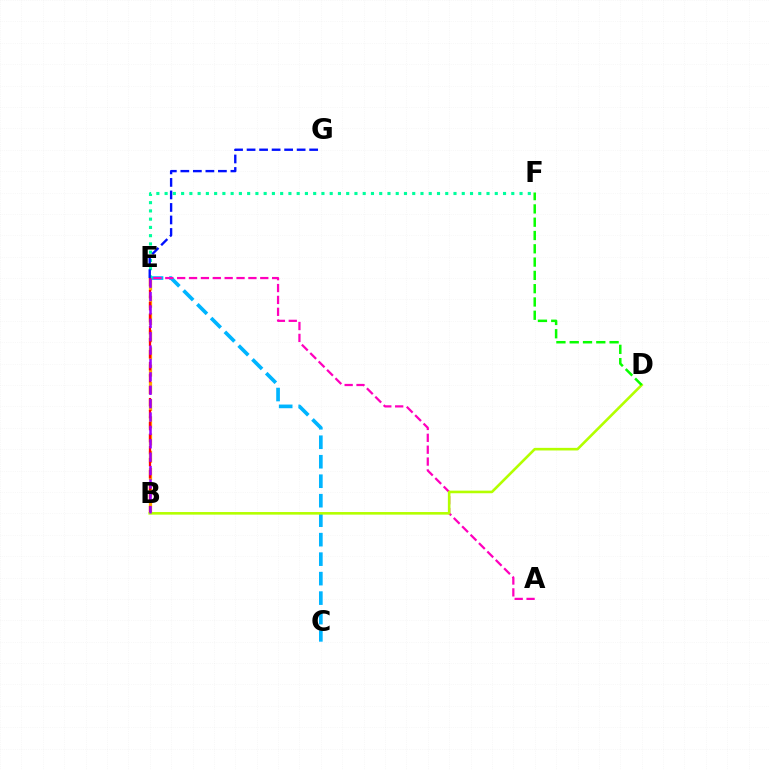{('C', 'E'): [{'color': '#00b5ff', 'line_style': 'dashed', 'thickness': 2.65}], ('E', 'F'): [{'color': '#00ff9d', 'line_style': 'dotted', 'thickness': 2.24}], ('B', 'E'): [{'color': '#ffa500', 'line_style': 'dashed', 'thickness': 2.34}, {'color': '#ff0000', 'line_style': 'dashed', 'thickness': 1.63}, {'color': '#9b00ff', 'line_style': 'dashed', 'thickness': 1.82}], ('A', 'E'): [{'color': '#ff00bd', 'line_style': 'dashed', 'thickness': 1.61}], ('E', 'G'): [{'color': '#0010ff', 'line_style': 'dashed', 'thickness': 1.7}], ('B', 'D'): [{'color': '#b3ff00', 'line_style': 'solid', 'thickness': 1.88}], ('D', 'F'): [{'color': '#08ff00', 'line_style': 'dashed', 'thickness': 1.81}]}